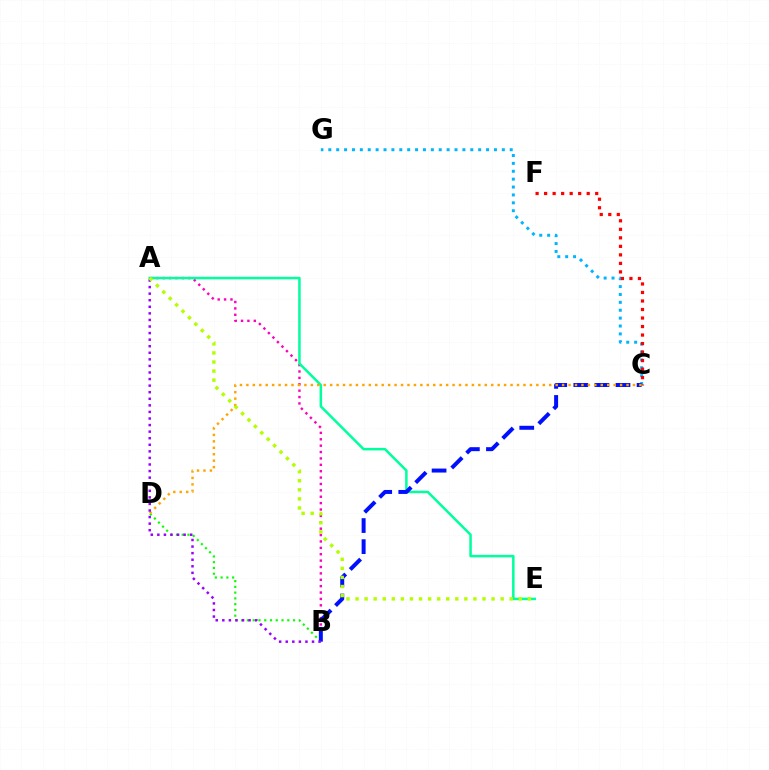{('A', 'B'): [{'color': '#ff00bd', 'line_style': 'dotted', 'thickness': 1.74}, {'color': '#9b00ff', 'line_style': 'dotted', 'thickness': 1.79}], ('A', 'E'): [{'color': '#00ff9d', 'line_style': 'solid', 'thickness': 1.8}, {'color': '#b3ff00', 'line_style': 'dotted', 'thickness': 2.46}], ('C', 'G'): [{'color': '#00b5ff', 'line_style': 'dotted', 'thickness': 2.14}], ('C', 'F'): [{'color': '#ff0000', 'line_style': 'dotted', 'thickness': 2.31}], ('B', 'D'): [{'color': '#08ff00', 'line_style': 'dotted', 'thickness': 1.57}], ('B', 'C'): [{'color': '#0010ff', 'line_style': 'dashed', 'thickness': 2.86}], ('C', 'D'): [{'color': '#ffa500', 'line_style': 'dotted', 'thickness': 1.75}]}